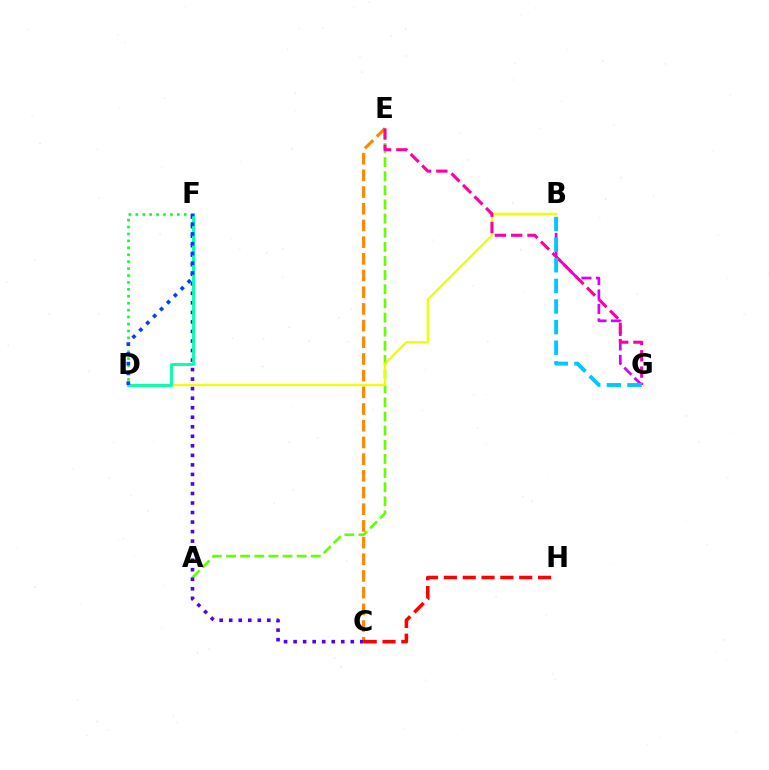{('D', 'F'): [{'color': '#00ff27', 'line_style': 'dotted', 'thickness': 1.88}, {'color': '#00ffaf', 'line_style': 'solid', 'thickness': 2.05}, {'color': '#003fff', 'line_style': 'dotted', 'thickness': 2.65}], ('A', 'E'): [{'color': '#66ff00', 'line_style': 'dashed', 'thickness': 1.92}], ('C', 'E'): [{'color': '#ff8800', 'line_style': 'dashed', 'thickness': 2.27}], ('B', 'G'): [{'color': '#d600ff', 'line_style': 'dashed', 'thickness': 1.96}, {'color': '#00c7ff', 'line_style': 'dashed', 'thickness': 2.8}], ('C', 'H'): [{'color': '#ff0000', 'line_style': 'dashed', 'thickness': 2.56}], ('B', 'D'): [{'color': '#eeff00', 'line_style': 'solid', 'thickness': 1.62}], ('C', 'F'): [{'color': '#4f00ff', 'line_style': 'dotted', 'thickness': 2.59}], ('E', 'G'): [{'color': '#ff00a0', 'line_style': 'dashed', 'thickness': 2.21}]}